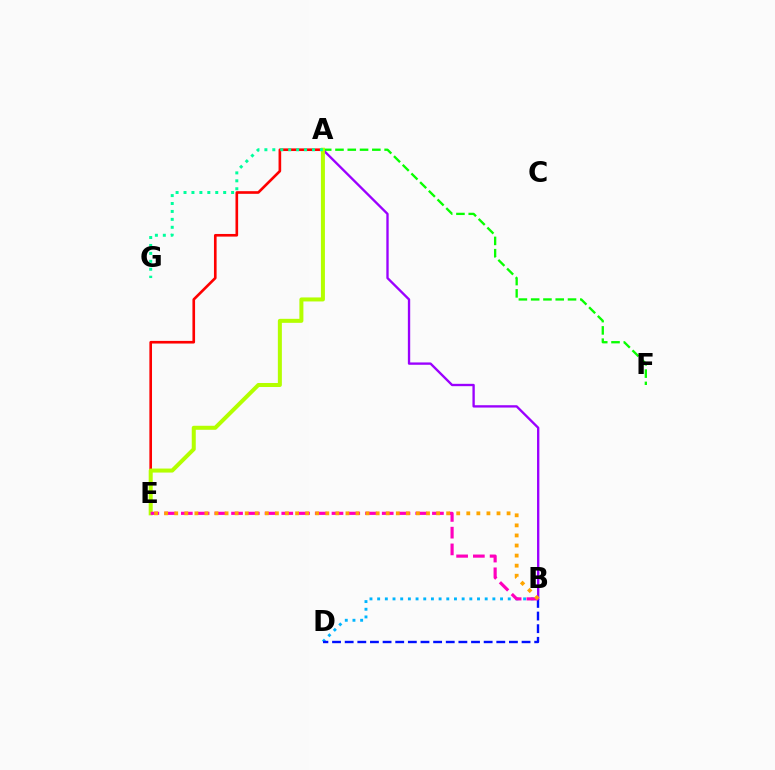{('A', 'F'): [{'color': '#08ff00', 'line_style': 'dashed', 'thickness': 1.67}], ('B', 'D'): [{'color': '#00b5ff', 'line_style': 'dotted', 'thickness': 2.09}, {'color': '#0010ff', 'line_style': 'dashed', 'thickness': 1.72}], ('A', 'B'): [{'color': '#9b00ff', 'line_style': 'solid', 'thickness': 1.69}], ('A', 'E'): [{'color': '#ff0000', 'line_style': 'solid', 'thickness': 1.9}, {'color': '#b3ff00', 'line_style': 'solid', 'thickness': 2.89}], ('B', 'E'): [{'color': '#ff00bd', 'line_style': 'dashed', 'thickness': 2.27}, {'color': '#ffa500', 'line_style': 'dotted', 'thickness': 2.74}], ('A', 'G'): [{'color': '#00ff9d', 'line_style': 'dotted', 'thickness': 2.16}]}